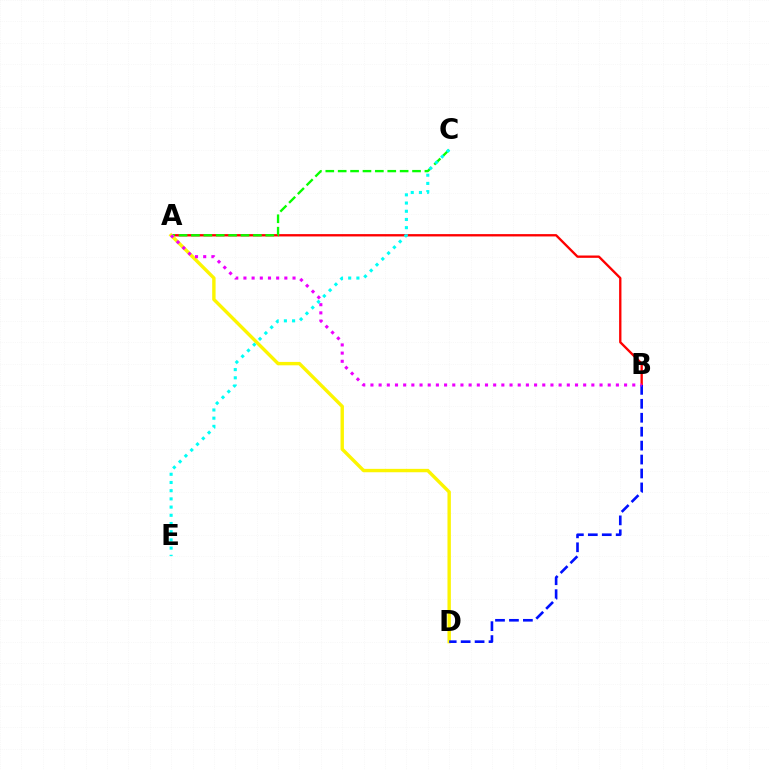{('A', 'B'): [{'color': '#ff0000', 'line_style': 'solid', 'thickness': 1.68}, {'color': '#ee00ff', 'line_style': 'dotted', 'thickness': 2.22}], ('A', 'C'): [{'color': '#08ff00', 'line_style': 'dashed', 'thickness': 1.68}], ('A', 'D'): [{'color': '#fcf500', 'line_style': 'solid', 'thickness': 2.44}], ('B', 'D'): [{'color': '#0010ff', 'line_style': 'dashed', 'thickness': 1.89}], ('C', 'E'): [{'color': '#00fff6', 'line_style': 'dotted', 'thickness': 2.23}]}